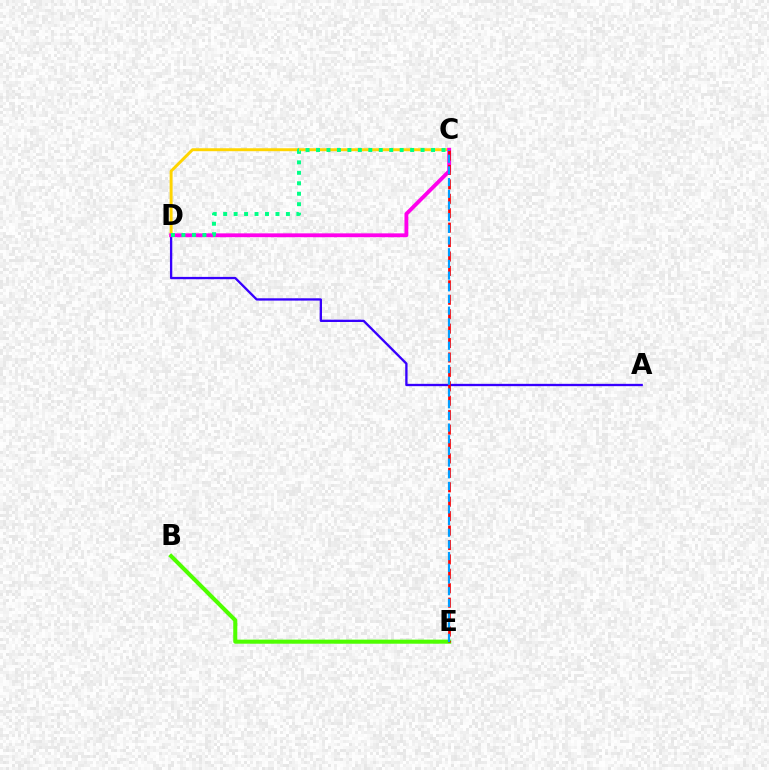{('C', 'D'): [{'color': '#ffd500', 'line_style': 'solid', 'thickness': 2.12}, {'color': '#ff00ed', 'line_style': 'solid', 'thickness': 2.76}, {'color': '#00ff86', 'line_style': 'dotted', 'thickness': 2.84}], ('A', 'D'): [{'color': '#3700ff', 'line_style': 'solid', 'thickness': 1.67}], ('B', 'E'): [{'color': '#4fff00', 'line_style': 'solid', 'thickness': 2.93}], ('C', 'E'): [{'color': '#ff0000', 'line_style': 'dashed', 'thickness': 1.96}, {'color': '#009eff', 'line_style': 'dashed', 'thickness': 1.59}]}